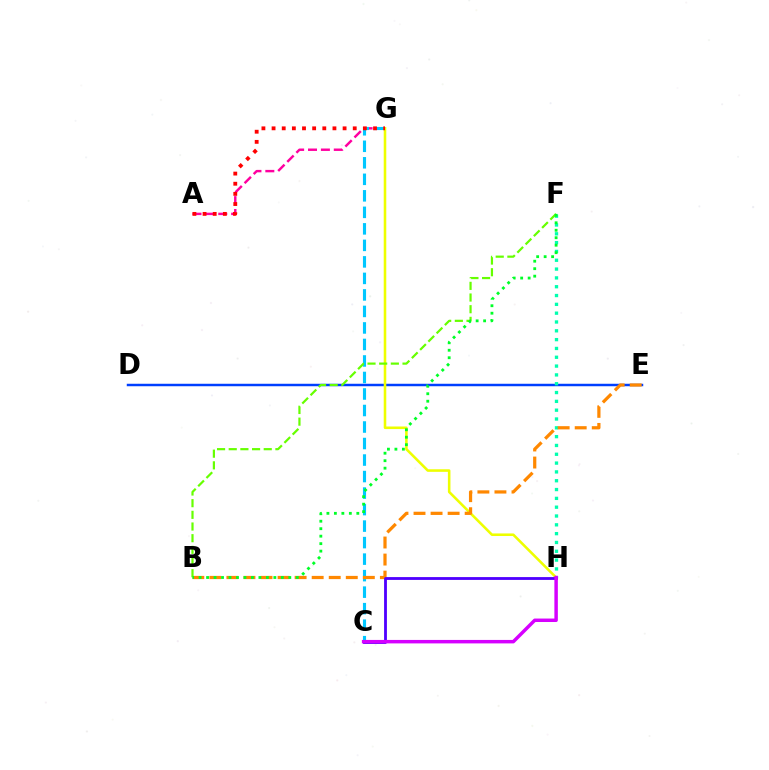{('A', 'G'): [{'color': '#ff00a0', 'line_style': 'dashed', 'thickness': 1.75}, {'color': '#ff0000', 'line_style': 'dotted', 'thickness': 2.76}], ('D', 'E'): [{'color': '#003fff', 'line_style': 'solid', 'thickness': 1.78}], ('C', 'G'): [{'color': '#00c7ff', 'line_style': 'dashed', 'thickness': 2.24}], ('F', 'H'): [{'color': '#00ffaf', 'line_style': 'dotted', 'thickness': 2.4}], ('G', 'H'): [{'color': '#eeff00', 'line_style': 'solid', 'thickness': 1.85}], ('B', 'E'): [{'color': '#ff8800', 'line_style': 'dashed', 'thickness': 2.32}], ('C', 'H'): [{'color': '#4f00ff', 'line_style': 'solid', 'thickness': 2.03}, {'color': '#d600ff', 'line_style': 'solid', 'thickness': 2.5}], ('B', 'F'): [{'color': '#66ff00', 'line_style': 'dashed', 'thickness': 1.59}, {'color': '#00ff27', 'line_style': 'dotted', 'thickness': 2.03}]}